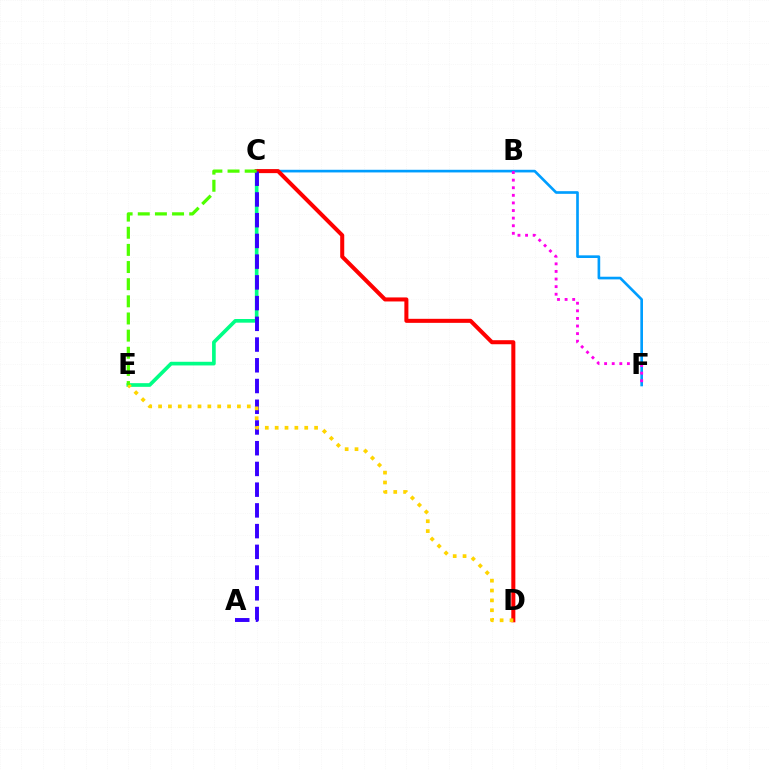{('C', 'E'): [{'color': '#00ff86', 'line_style': 'solid', 'thickness': 2.64}, {'color': '#4fff00', 'line_style': 'dashed', 'thickness': 2.33}], ('C', 'F'): [{'color': '#009eff', 'line_style': 'solid', 'thickness': 1.91}], ('C', 'D'): [{'color': '#ff0000', 'line_style': 'solid', 'thickness': 2.91}], ('B', 'F'): [{'color': '#ff00ed', 'line_style': 'dotted', 'thickness': 2.06}], ('A', 'C'): [{'color': '#3700ff', 'line_style': 'dashed', 'thickness': 2.82}], ('D', 'E'): [{'color': '#ffd500', 'line_style': 'dotted', 'thickness': 2.68}]}